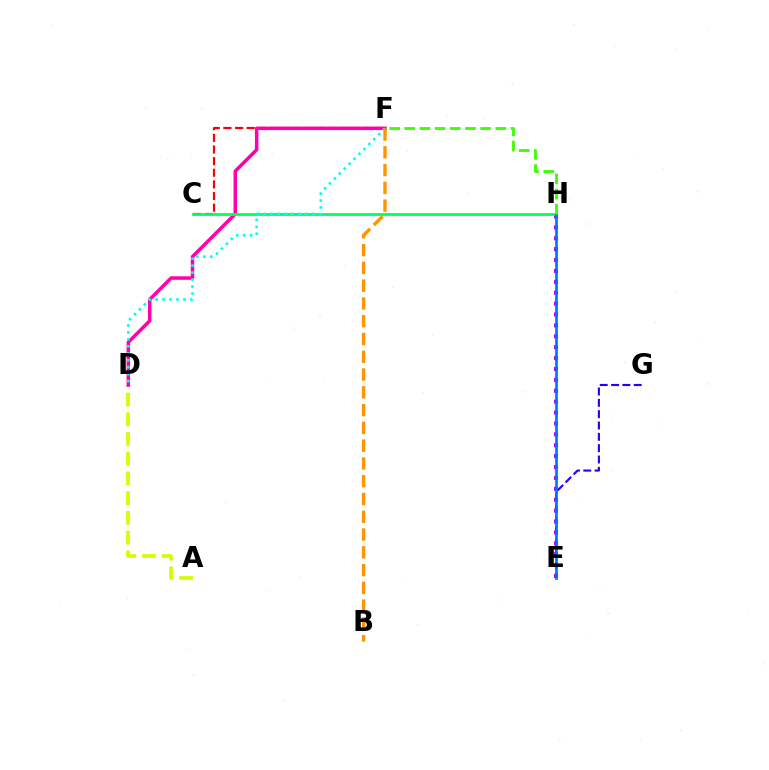{('A', 'D'): [{'color': '#d1ff00', 'line_style': 'dashed', 'thickness': 2.68}], ('C', 'F'): [{'color': '#ff0000', 'line_style': 'dashed', 'thickness': 1.58}], ('E', 'G'): [{'color': '#2500ff', 'line_style': 'dashed', 'thickness': 1.54}], ('D', 'F'): [{'color': '#ff00ac', 'line_style': 'solid', 'thickness': 2.51}, {'color': '#00fff6', 'line_style': 'dotted', 'thickness': 1.89}], ('E', 'H'): [{'color': '#b900ff', 'line_style': 'dotted', 'thickness': 2.96}, {'color': '#0074ff', 'line_style': 'solid', 'thickness': 1.92}], ('C', 'H'): [{'color': '#00ff5c', 'line_style': 'solid', 'thickness': 1.99}], ('F', 'H'): [{'color': '#3dff00', 'line_style': 'dashed', 'thickness': 2.06}], ('B', 'F'): [{'color': '#ff9400', 'line_style': 'dashed', 'thickness': 2.42}]}